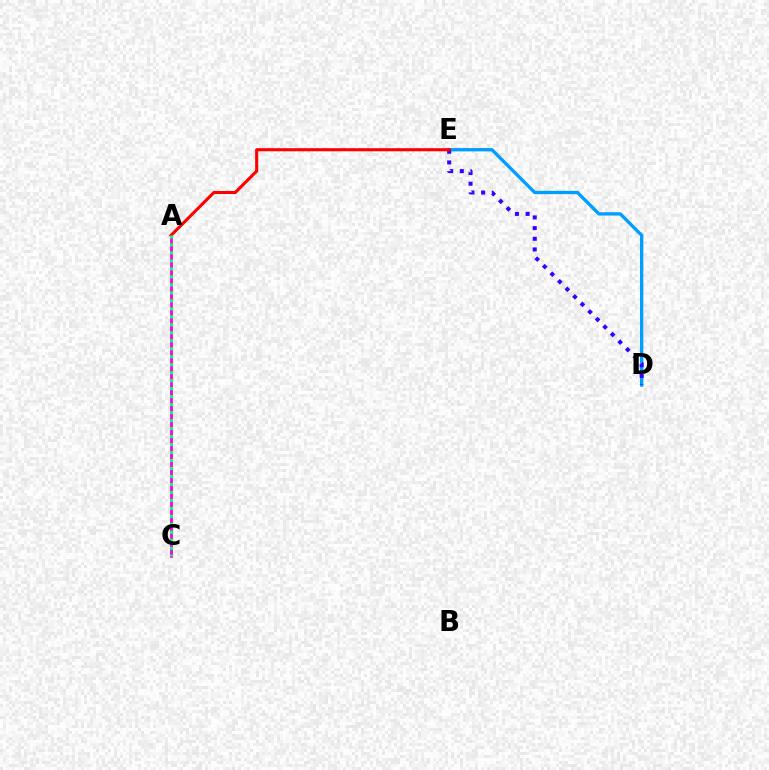{('D', 'E'): [{'color': '#009eff', 'line_style': 'solid', 'thickness': 2.39}, {'color': '#3700ff', 'line_style': 'dotted', 'thickness': 2.9}], ('A', 'C'): [{'color': '#4fff00', 'line_style': 'dashed', 'thickness': 2.16}, {'color': '#ffd500', 'line_style': 'dotted', 'thickness': 2.41}, {'color': '#ff00ed', 'line_style': 'solid', 'thickness': 1.98}, {'color': '#00ff86', 'line_style': 'dotted', 'thickness': 2.17}], ('A', 'E'): [{'color': '#ff0000', 'line_style': 'solid', 'thickness': 2.22}]}